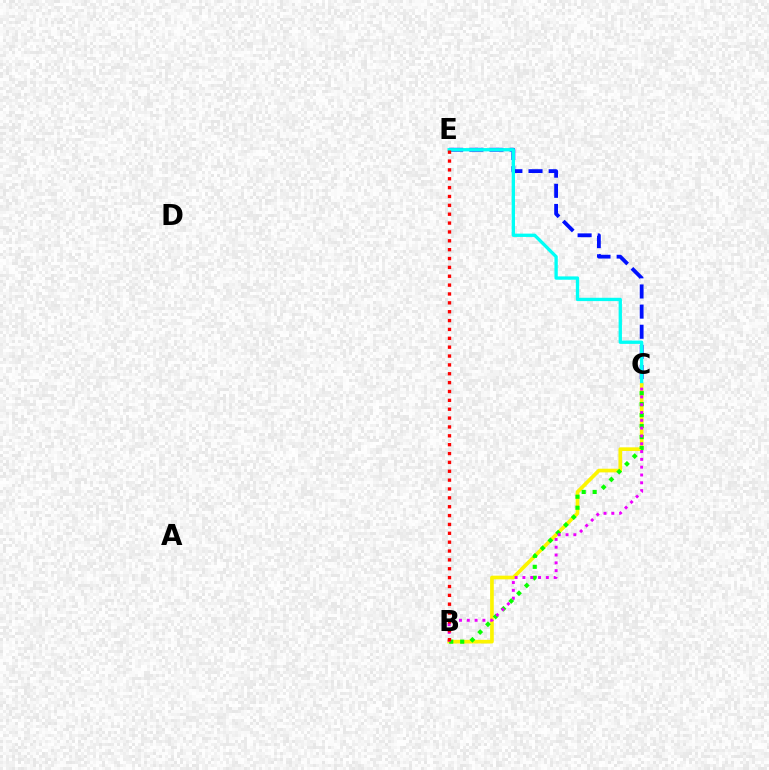{('C', 'E'): [{'color': '#0010ff', 'line_style': 'dashed', 'thickness': 2.74}, {'color': '#00fff6', 'line_style': 'solid', 'thickness': 2.39}], ('B', 'C'): [{'color': '#fcf500', 'line_style': 'solid', 'thickness': 2.64}, {'color': '#08ff00', 'line_style': 'dotted', 'thickness': 2.98}, {'color': '#ee00ff', 'line_style': 'dotted', 'thickness': 2.12}], ('B', 'E'): [{'color': '#ff0000', 'line_style': 'dotted', 'thickness': 2.41}]}